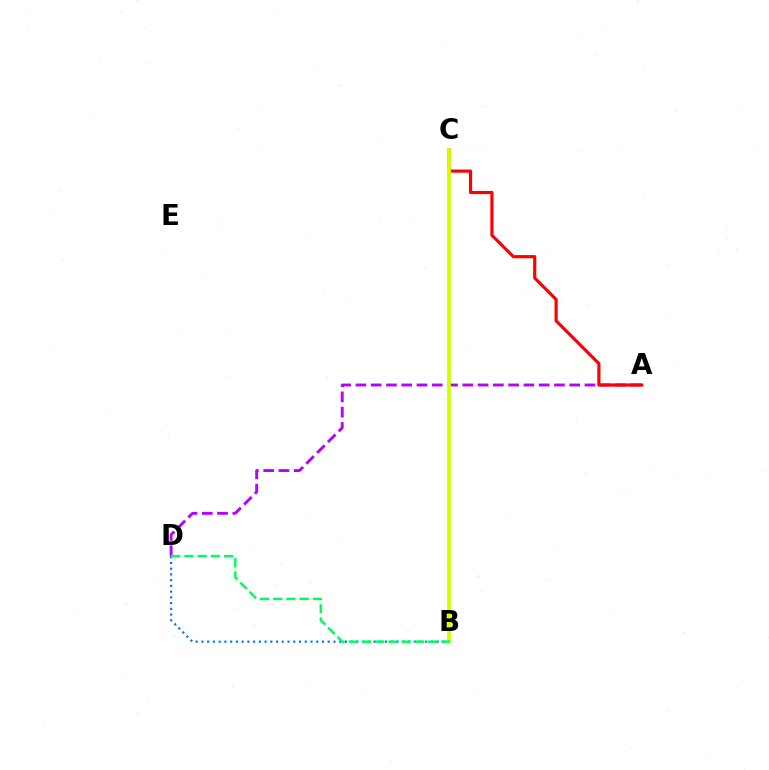{('A', 'D'): [{'color': '#b900ff', 'line_style': 'dashed', 'thickness': 2.07}], ('A', 'C'): [{'color': '#ff0000', 'line_style': 'solid', 'thickness': 2.28}], ('B', 'C'): [{'color': '#d1ff00', 'line_style': 'solid', 'thickness': 2.72}], ('B', 'D'): [{'color': '#0074ff', 'line_style': 'dotted', 'thickness': 1.56}, {'color': '#00ff5c', 'line_style': 'dashed', 'thickness': 1.8}]}